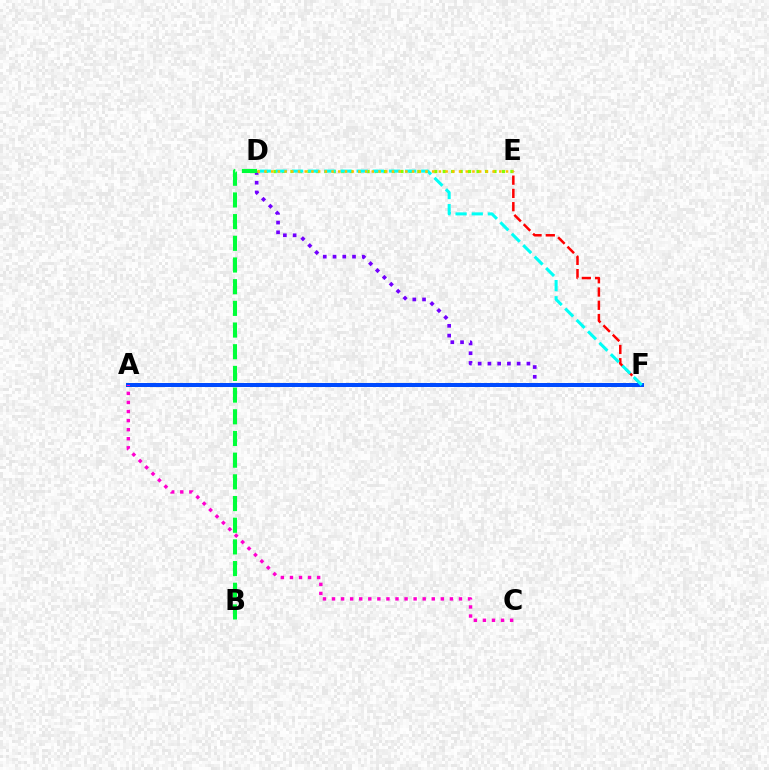{('E', 'F'): [{'color': '#ff0000', 'line_style': 'dashed', 'thickness': 1.8}], ('D', 'F'): [{'color': '#7200ff', 'line_style': 'dotted', 'thickness': 2.65}, {'color': '#00fff6', 'line_style': 'dashed', 'thickness': 2.19}], ('A', 'F'): [{'color': '#004bff', 'line_style': 'solid', 'thickness': 2.88}], ('B', 'D'): [{'color': '#00ff39', 'line_style': 'dashed', 'thickness': 2.95}], ('D', 'E'): [{'color': '#84ff00', 'line_style': 'dotted', 'thickness': 2.3}, {'color': '#ffbd00', 'line_style': 'dotted', 'thickness': 1.82}], ('A', 'C'): [{'color': '#ff00cf', 'line_style': 'dotted', 'thickness': 2.46}]}